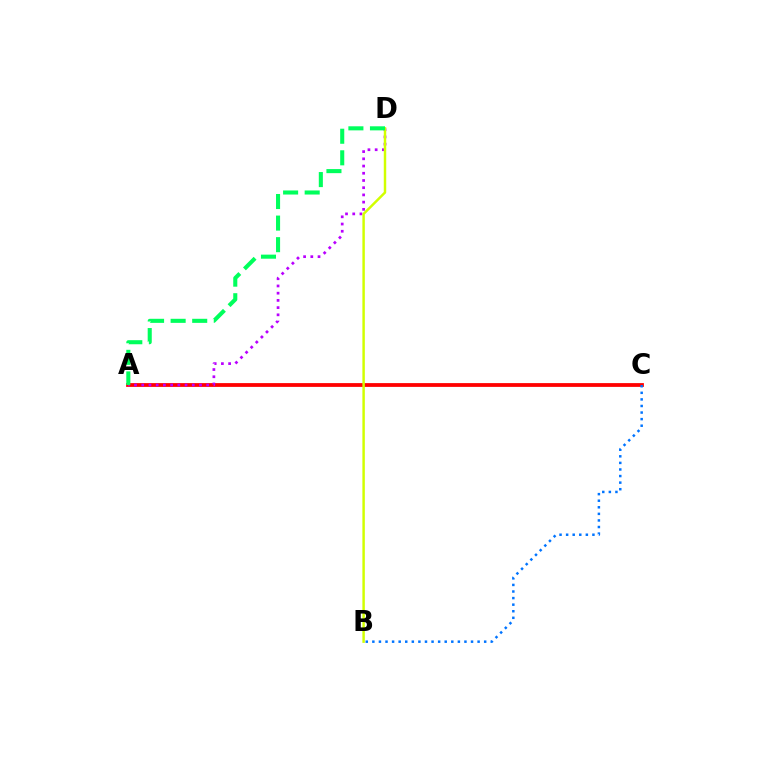{('A', 'C'): [{'color': '#ff0000', 'line_style': 'solid', 'thickness': 2.72}], ('B', 'C'): [{'color': '#0074ff', 'line_style': 'dotted', 'thickness': 1.79}], ('A', 'D'): [{'color': '#b900ff', 'line_style': 'dotted', 'thickness': 1.96}, {'color': '#00ff5c', 'line_style': 'dashed', 'thickness': 2.93}], ('B', 'D'): [{'color': '#d1ff00', 'line_style': 'solid', 'thickness': 1.77}]}